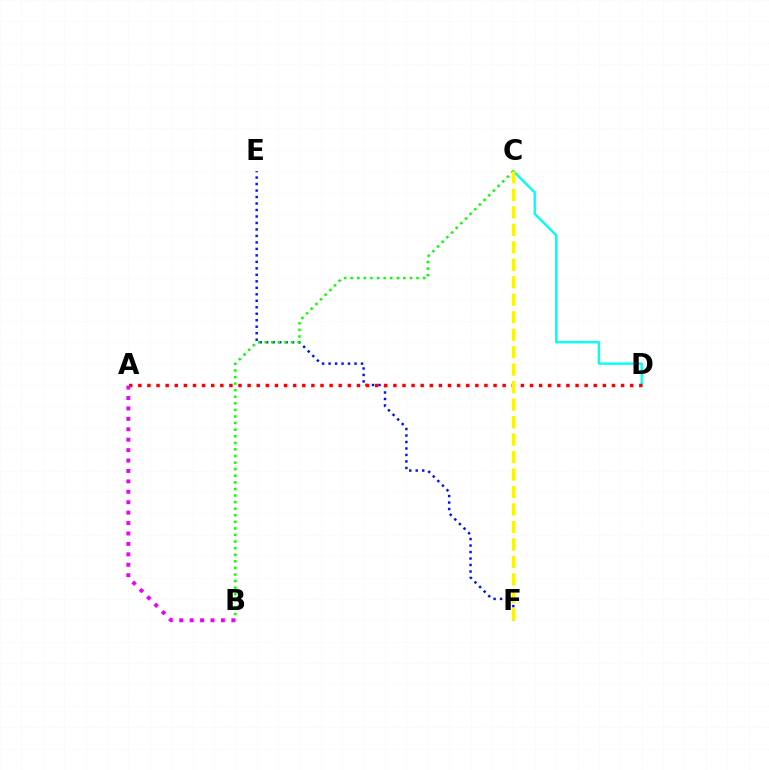{('C', 'D'): [{'color': '#00fff6', 'line_style': 'solid', 'thickness': 1.7}], ('E', 'F'): [{'color': '#0010ff', 'line_style': 'dotted', 'thickness': 1.76}], ('A', 'D'): [{'color': '#ff0000', 'line_style': 'dotted', 'thickness': 2.47}], ('B', 'C'): [{'color': '#08ff00', 'line_style': 'dotted', 'thickness': 1.79}], ('A', 'B'): [{'color': '#ee00ff', 'line_style': 'dotted', 'thickness': 2.83}], ('C', 'F'): [{'color': '#fcf500', 'line_style': 'dashed', 'thickness': 2.37}]}